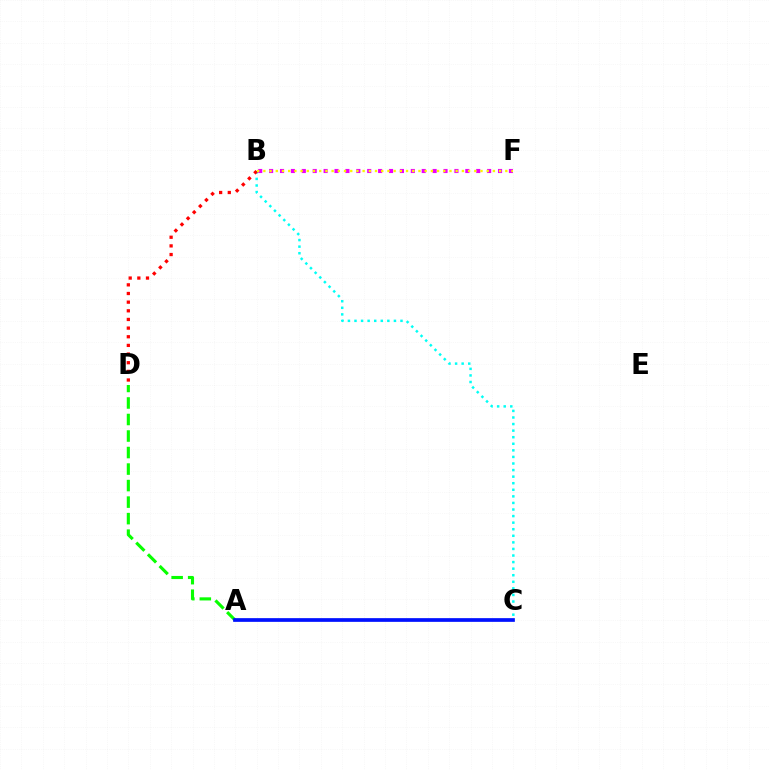{('B', 'C'): [{'color': '#00fff6', 'line_style': 'dotted', 'thickness': 1.79}], ('B', 'F'): [{'color': '#ee00ff', 'line_style': 'dotted', 'thickness': 2.96}, {'color': '#fcf500', 'line_style': 'dotted', 'thickness': 1.69}], ('B', 'D'): [{'color': '#ff0000', 'line_style': 'dotted', 'thickness': 2.35}], ('A', 'D'): [{'color': '#08ff00', 'line_style': 'dashed', 'thickness': 2.24}], ('A', 'C'): [{'color': '#0010ff', 'line_style': 'solid', 'thickness': 2.67}]}